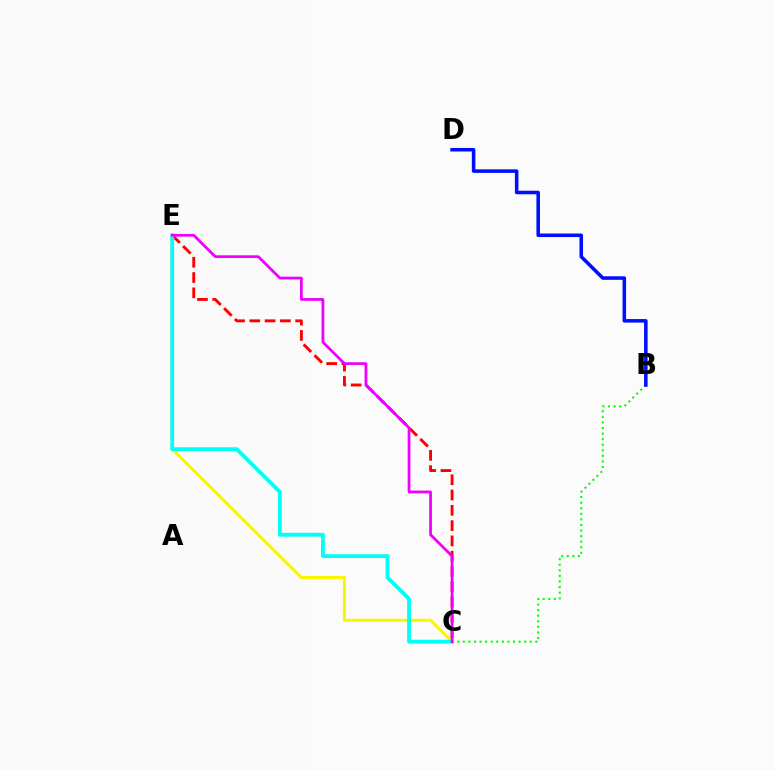{('C', 'E'): [{'color': '#fcf500', 'line_style': 'solid', 'thickness': 2.2}, {'color': '#ff0000', 'line_style': 'dashed', 'thickness': 2.08}, {'color': '#00fff6', 'line_style': 'solid', 'thickness': 2.74}, {'color': '#ee00ff', 'line_style': 'solid', 'thickness': 1.98}], ('B', 'C'): [{'color': '#08ff00', 'line_style': 'dotted', 'thickness': 1.51}], ('B', 'D'): [{'color': '#0010ff', 'line_style': 'solid', 'thickness': 2.55}]}